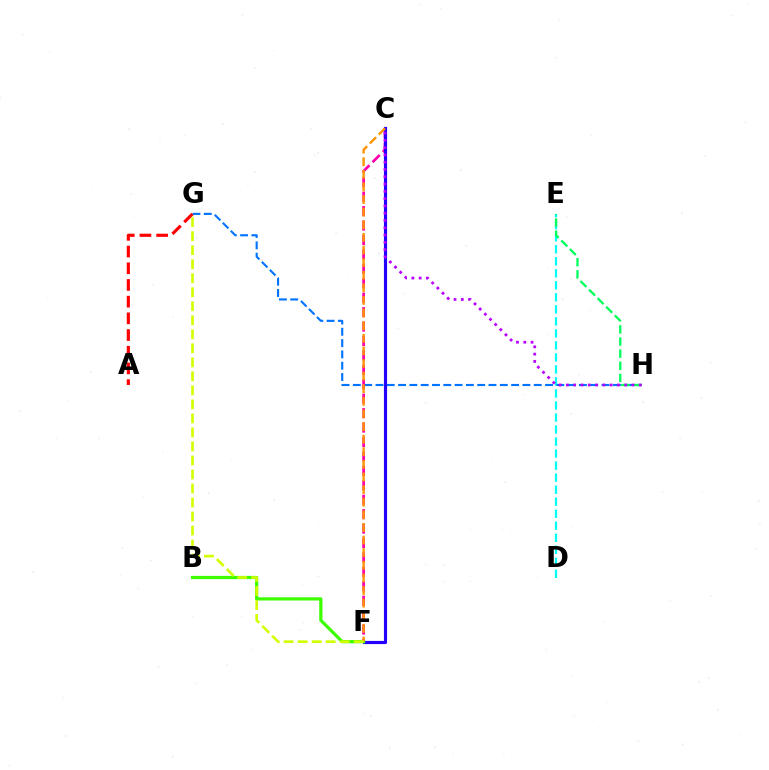{('D', 'E'): [{'color': '#00fff6', 'line_style': 'dashed', 'thickness': 1.63}], ('G', 'H'): [{'color': '#0074ff', 'line_style': 'dashed', 'thickness': 1.54}], ('C', 'F'): [{'color': '#ff00ac', 'line_style': 'dashed', 'thickness': 1.96}, {'color': '#2500ff', 'line_style': 'solid', 'thickness': 2.27}, {'color': '#ff9400', 'line_style': 'dashed', 'thickness': 1.71}], ('B', 'F'): [{'color': '#3dff00', 'line_style': 'solid', 'thickness': 2.32}], ('A', 'G'): [{'color': '#ff0000', 'line_style': 'dashed', 'thickness': 2.27}], ('F', 'G'): [{'color': '#d1ff00', 'line_style': 'dashed', 'thickness': 1.9}], ('E', 'H'): [{'color': '#00ff5c', 'line_style': 'dashed', 'thickness': 1.65}], ('C', 'H'): [{'color': '#b900ff', 'line_style': 'dotted', 'thickness': 1.98}]}